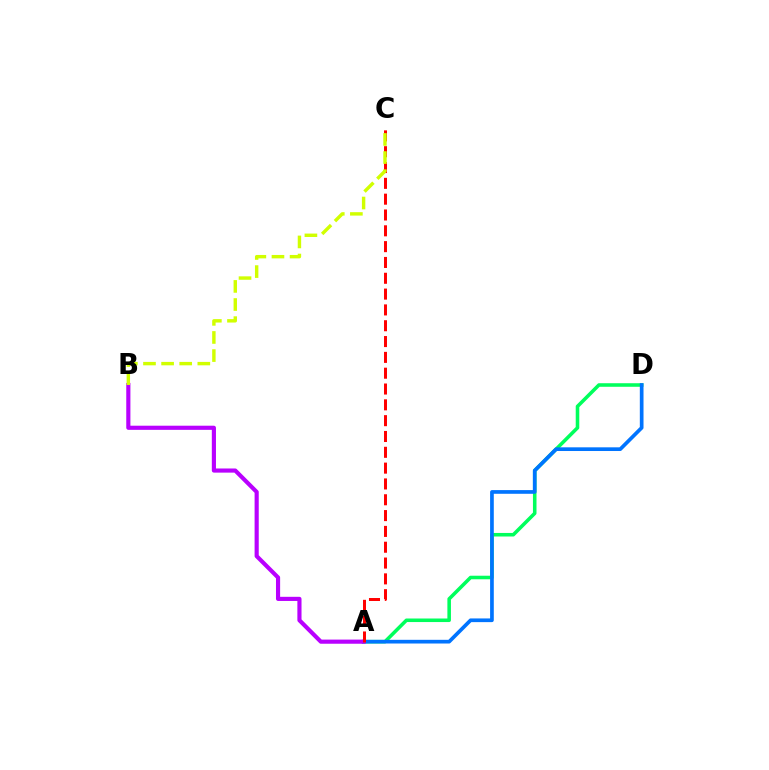{('A', 'D'): [{'color': '#00ff5c', 'line_style': 'solid', 'thickness': 2.56}, {'color': '#0074ff', 'line_style': 'solid', 'thickness': 2.66}], ('A', 'B'): [{'color': '#b900ff', 'line_style': 'solid', 'thickness': 2.98}], ('A', 'C'): [{'color': '#ff0000', 'line_style': 'dashed', 'thickness': 2.15}], ('B', 'C'): [{'color': '#d1ff00', 'line_style': 'dashed', 'thickness': 2.46}]}